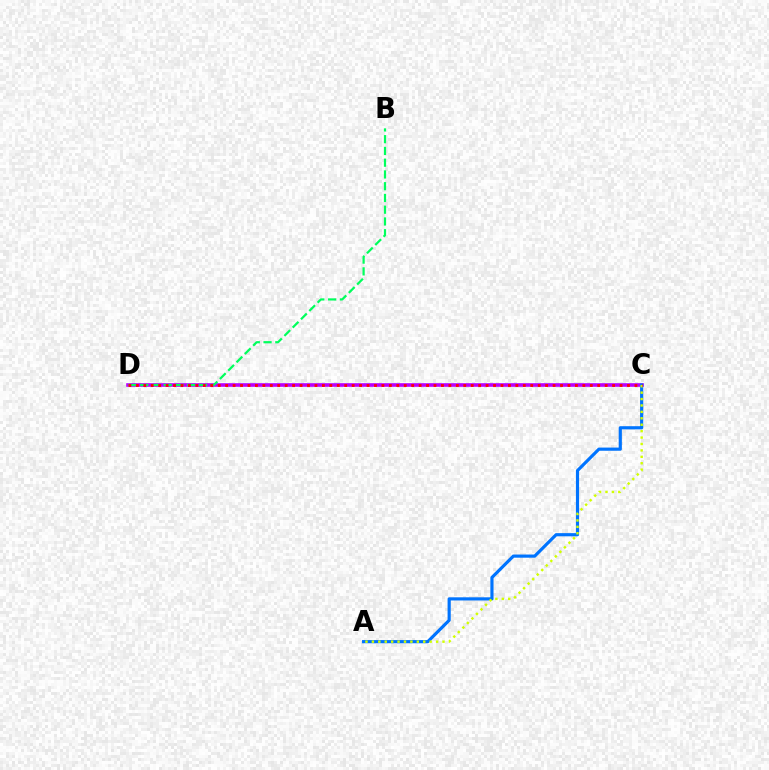{('C', 'D'): [{'color': '#b900ff', 'line_style': 'solid', 'thickness': 2.61}, {'color': '#ff0000', 'line_style': 'dotted', 'thickness': 2.02}], ('A', 'C'): [{'color': '#0074ff', 'line_style': 'solid', 'thickness': 2.28}, {'color': '#d1ff00', 'line_style': 'dotted', 'thickness': 1.74}], ('B', 'D'): [{'color': '#00ff5c', 'line_style': 'dashed', 'thickness': 1.6}]}